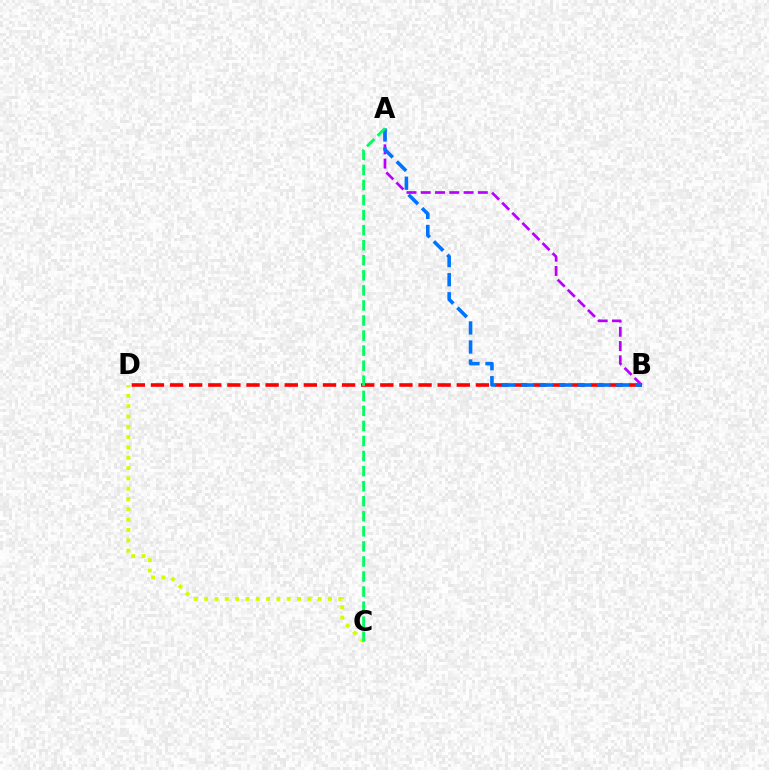{('B', 'D'): [{'color': '#ff0000', 'line_style': 'dashed', 'thickness': 2.6}], ('C', 'D'): [{'color': '#d1ff00', 'line_style': 'dotted', 'thickness': 2.8}], ('A', 'B'): [{'color': '#b900ff', 'line_style': 'dashed', 'thickness': 1.94}, {'color': '#0074ff', 'line_style': 'dashed', 'thickness': 2.59}], ('A', 'C'): [{'color': '#00ff5c', 'line_style': 'dashed', 'thickness': 2.05}]}